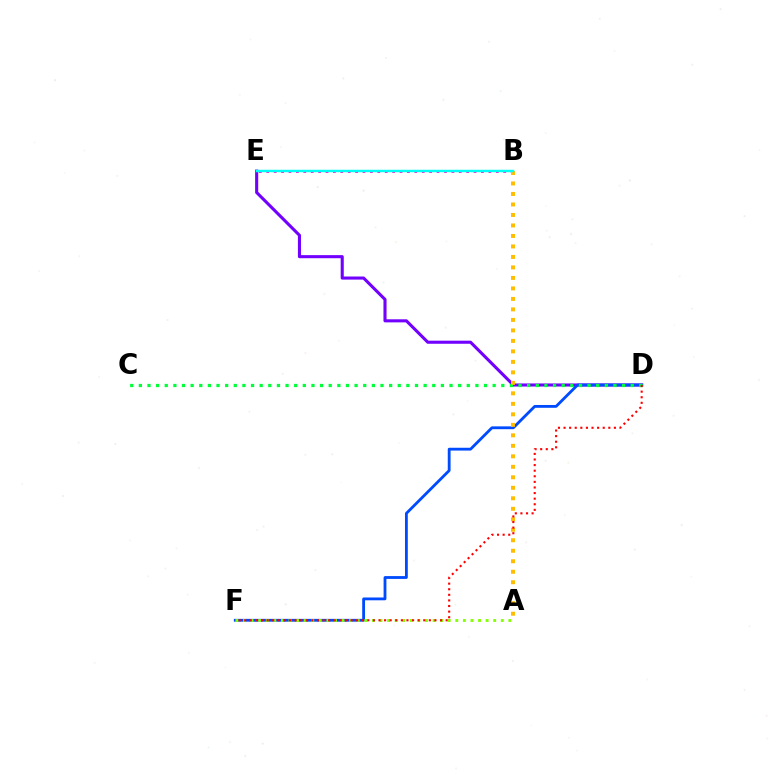{('B', 'E'): [{'color': '#ff00cf', 'line_style': 'dotted', 'thickness': 2.01}, {'color': '#00fff6', 'line_style': 'solid', 'thickness': 1.76}], ('D', 'E'): [{'color': '#7200ff', 'line_style': 'solid', 'thickness': 2.22}], ('D', 'F'): [{'color': '#004bff', 'line_style': 'solid', 'thickness': 2.02}, {'color': '#ff0000', 'line_style': 'dotted', 'thickness': 1.52}], ('C', 'D'): [{'color': '#00ff39', 'line_style': 'dotted', 'thickness': 2.34}], ('A', 'F'): [{'color': '#84ff00', 'line_style': 'dotted', 'thickness': 2.06}], ('A', 'B'): [{'color': '#ffbd00', 'line_style': 'dotted', 'thickness': 2.85}]}